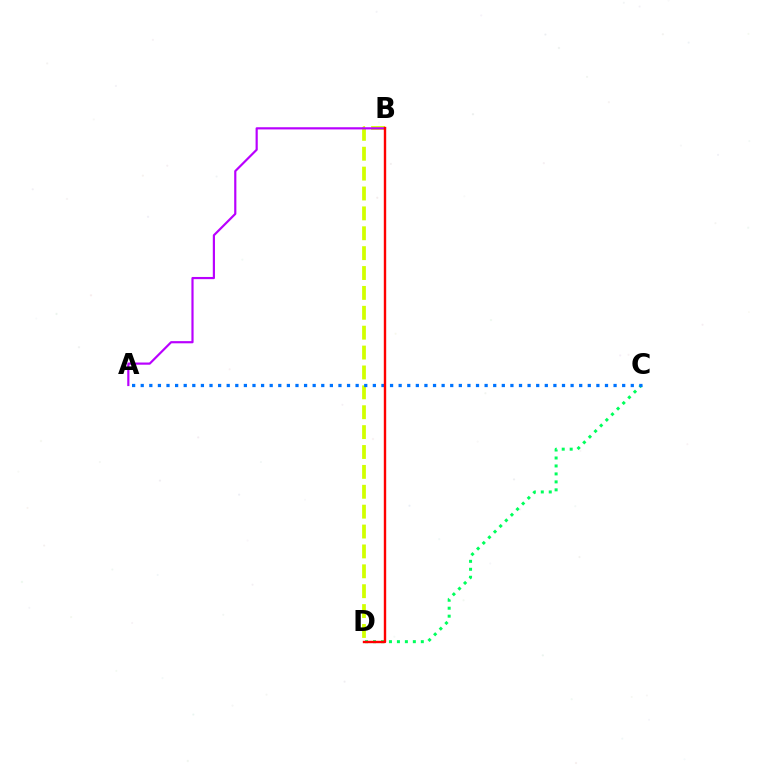{('C', 'D'): [{'color': '#00ff5c', 'line_style': 'dotted', 'thickness': 2.16}], ('B', 'D'): [{'color': '#d1ff00', 'line_style': 'dashed', 'thickness': 2.7}, {'color': '#ff0000', 'line_style': 'solid', 'thickness': 1.73}], ('A', 'C'): [{'color': '#0074ff', 'line_style': 'dotted', 'thickness': 2.34}], ('A', 'B'): [{'color': '#b900ff', 'line_style': 'solid', 'thickness': 1.57}]}